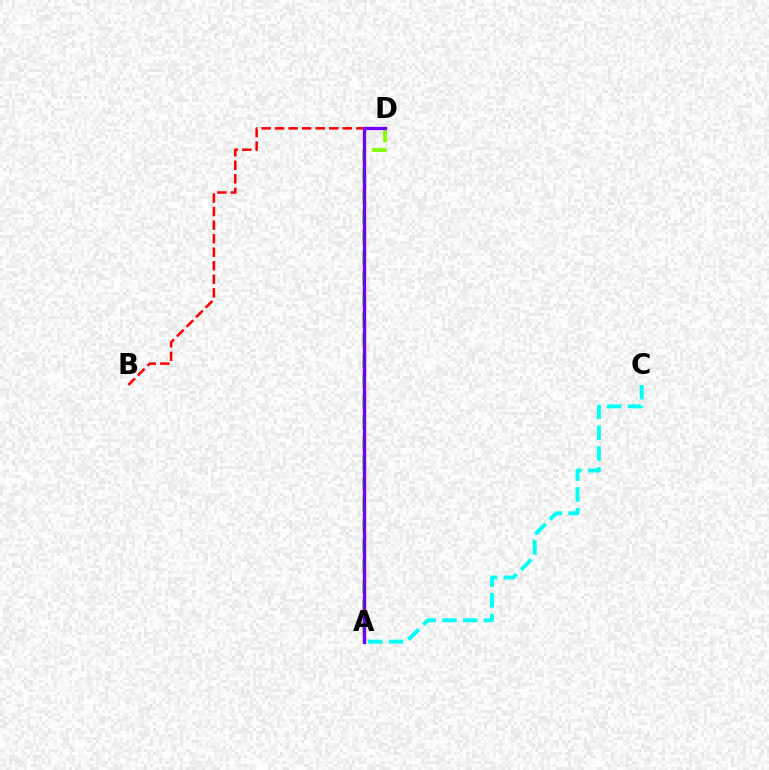{('B', 'D'): [{'color': '#ff0000', 'line_style': 'dashed', 'thickness': 1.84}], ('A', 'D'): [{'color': '#84ff00', 'line_style': 'dashed', 'thickness': 2.79}, {'color': '#7200ff', 'line_style': 'solid', 'thickness': 2.41}], ('A', 'C'): [{'color': '#00fff6', 'line_style': 'dashed', 'thickness': 2.83}]}